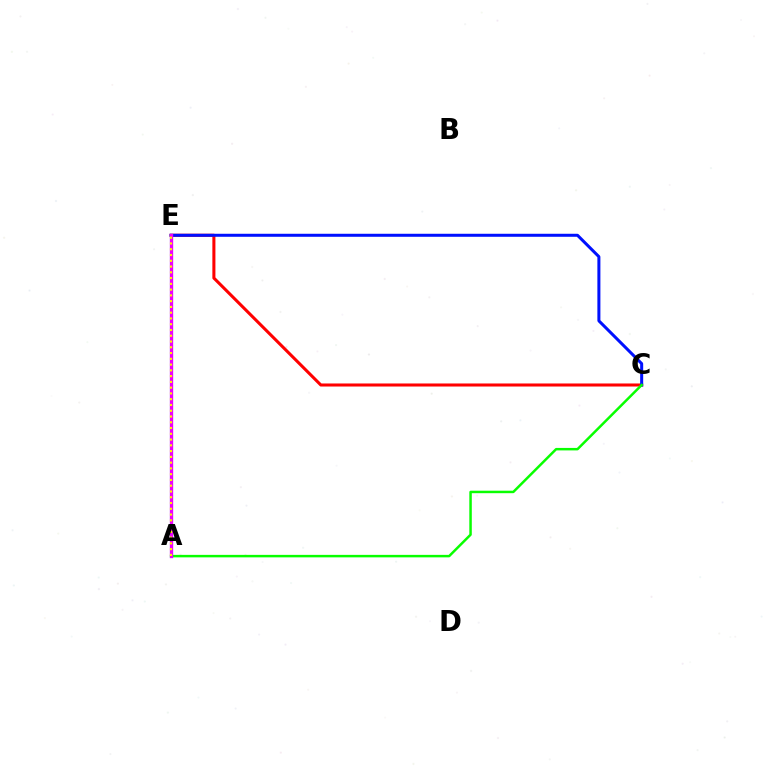{('C', 'E'): [{'color': '#ff0000', 'line_style': 'solid', 'thickness': 2.19}, {'color': '#0010ff', 'line_style': 'solid', 'thickness': 2.17}], ('A', 'C'): [{'color': '#08ff00', 'line_style': 'solid', 'thickness': 1.79}], ('A', 'E'): [{'color': '#00fff6', 'line_style': 'solid', 'thickness': 2.22}, {'color': '#ee00ff', 'line_style': 'solid', 'thickness': 2.38}, {'color': '#fcf500', 'line_style': 'dotted', 'thickness': 1.57}]}